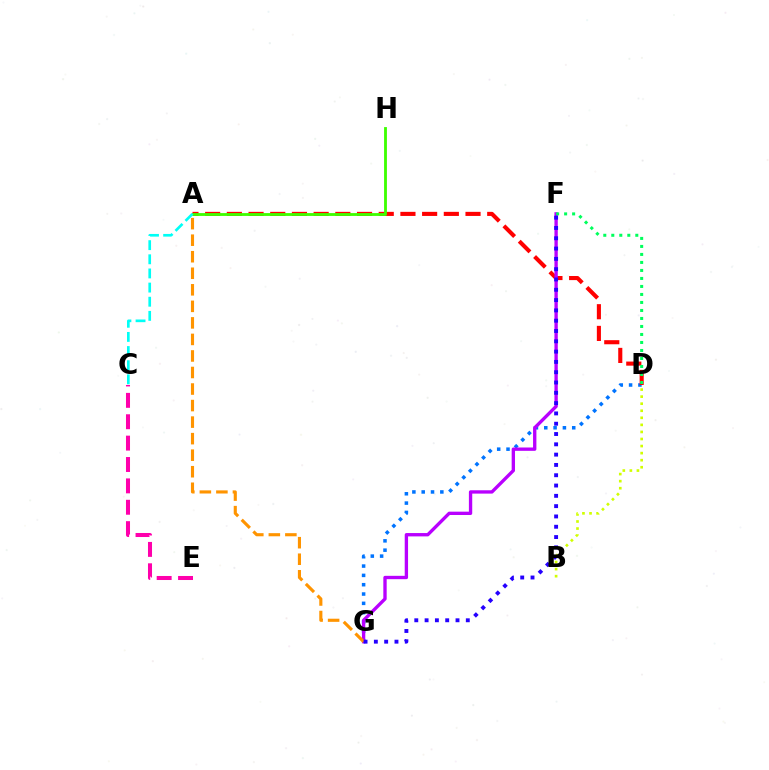{('B', 'D'): [{'color': '#d1ff00', 'line_style': 'dotted', 'thickness': 1.92}], ('D', 'G'): [{'color': '#0074ff', 'line_style': 'dotted', 'thickness': 2.53}], ('A', 'D'): [{'color': '#ff0000', 'line_style': 'dashed', 'thickness': 2.95}], ('C', 'E'): [{'color': '#ff00ac', 'line_style': 'dashed', 'thickness': 2.9}], ('A', 'H'): [{'color': '#3dff00', 'line_style': 'solid', 'thickness': 2.04}], ('F', 'G'): [{'color': '#b900ff', 'line_style': 'solid', 'thickness': 2.41}, {'color': '#2500ff', 'line_style': 'dotted', 'thickness': 2.8}], ('D', 'F'): [{'color': '#00ff5c', 'line_style': 'dotted', 'thickness': 2.17}], ('A', 'G'): [{'color': '#ff9400', 'line_style': 'dashed', 'thickness': 2.25}], ('A', 'C'): [{'color': '#00fff6', 'line_style': 'dashed', 'thickness': 1.92}]}